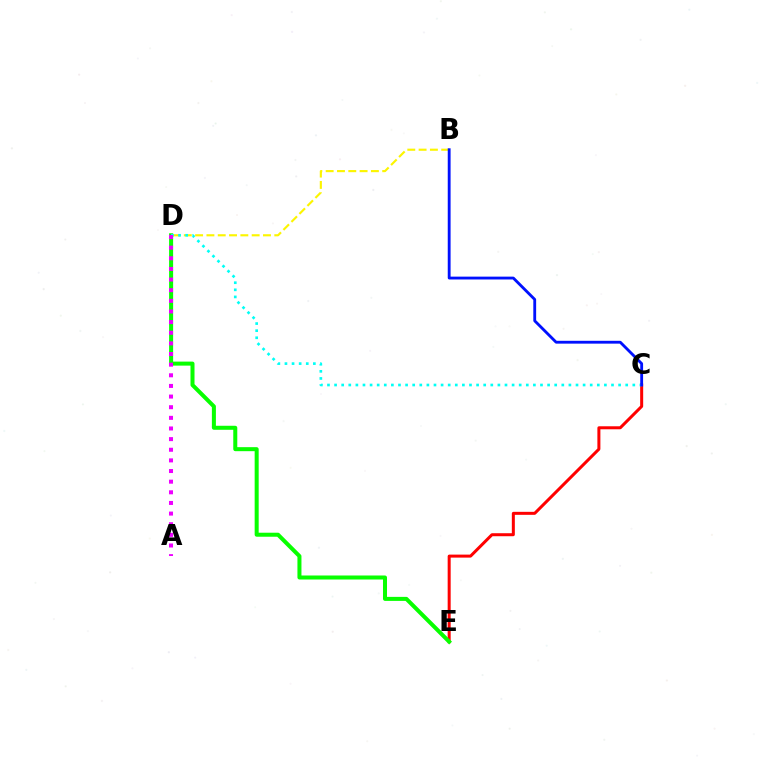{('C', 'E'): [{'color': '#ff0000', 'line_style': 'solid', 'thickness': 2.17}], ('D', 'E'): [{'color': '#08ff00', 'line_style': 'solid', 'thickness': 2.89}], ('B', 'D'): [{'color': '#fcf500', 'line_style': 'dashed', 'thickness': 1.54}], ('C', 'D'): [{'color': '#00fff6', 'line_style': 'dotted', 'thickness': 1.93}], ('A', 'D'): [{'color': '#ee00ff', 'line_style': 'dotted', 'thickness': 2.89}], ('B', 'C'): [{'color': '#0010ff', 'line_style': 'solid', 'thickness': 2.04}]}